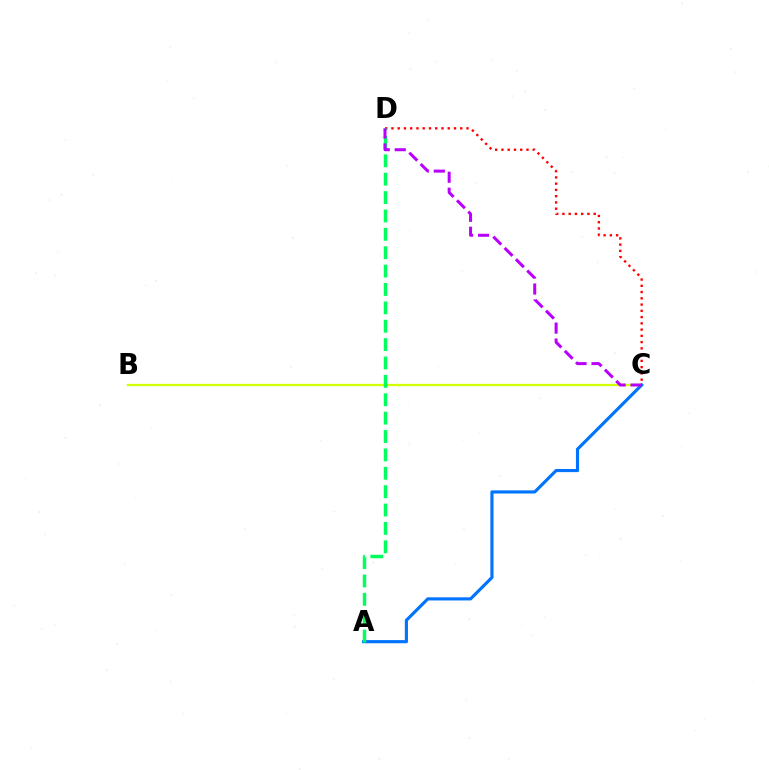{('B', 'C'): [{'color': '#d1ff00', 'line_style': 'solid', 'thickness': 1.65}], ('C', 'D'): [{'color': '#ff0000', 'line_style': 'dotted', 'thickness': 1.7}, {'color': '#b900ff', 'line_style': 'dashed', 'thickness': 2.17}], ('A', 'C'): [{'color': '#0074ff', 'line_style': 'solid', 'thickness': 2.26}], ('A', 'D'): [{'color': '#00ff5c', 'line_style': 'dashed', 'thickness': 2.5}]}